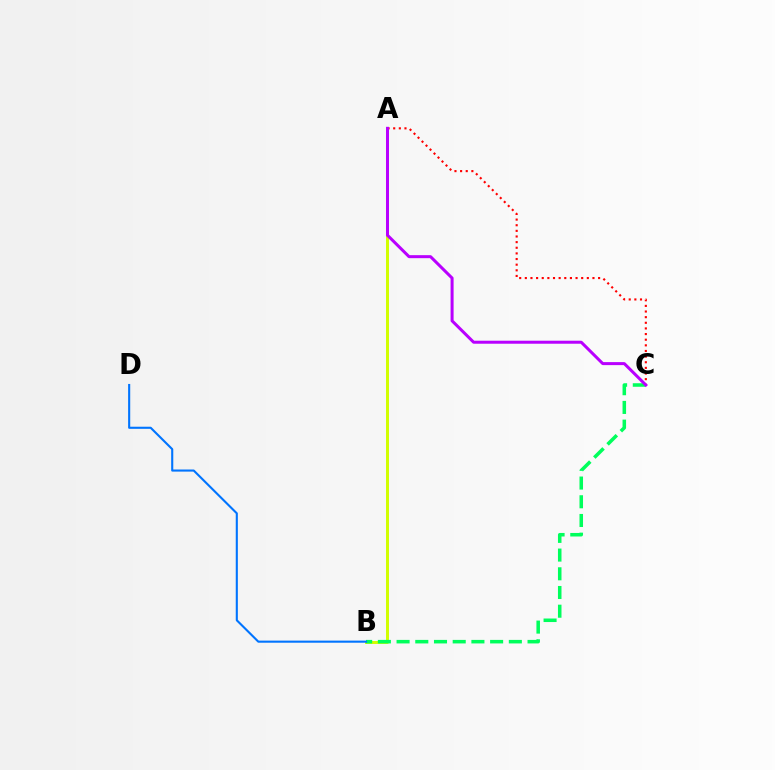{('A', 'B'): [{'color': '#d1ff00', 'line_style': 'solid', 'thickness': 2.14}], ('B', 'C'): [{'color': '#00ff5c', 'line_style': 'dashed', 'thickness': 2.54}], ('A', 'C'): [{'color': '#ff0000', 'line_style': 'dotted', 'thickness': 1.53}, {'color': '#b900ff', 'line_style': 'solid', 'thickness': 2.17}], ('B', 'D'): [{'color': '#0074ff', 'line_style': 'solid', 'thickness': 1.51}]}